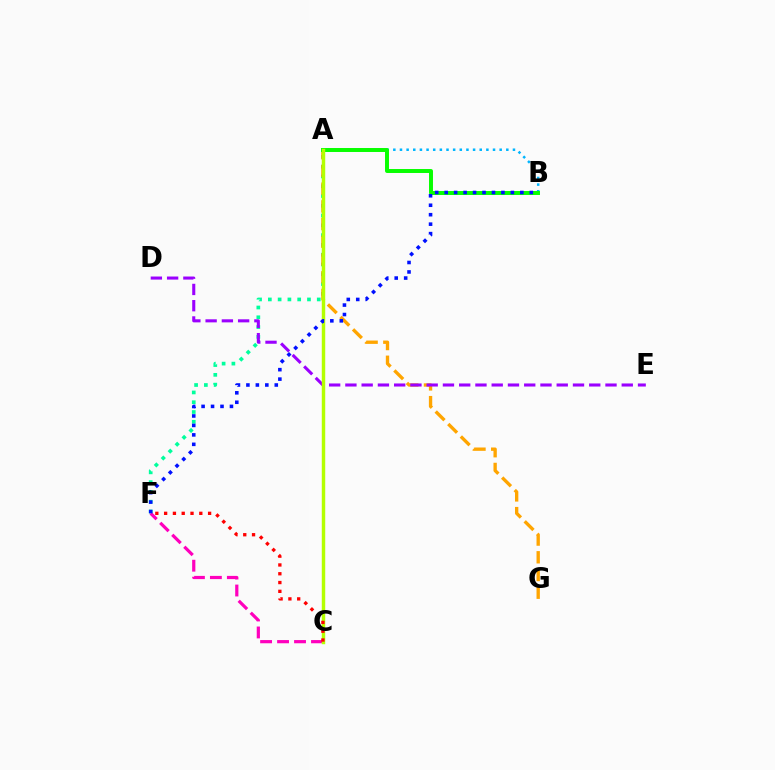{('A', 'B'): [{'color': '#00b5ff', 'line_style': 'dotted', 'thickness': 1.81}, {'color': '#08ff00', 'line_style': 'solid', 'thickness': 2.85}], ('A', 'F'): [{'color': '#00ff9d', 'line_style': 'dotted', 'thickness': 2.66}], ('A', 'G'): [{'color': '#ffa500', 'line_style': 'dashed', 'thickness': 2.41}], ('C', 'F'): [{'color': '#ff00bd', 'line_style': 'dashed', 'thickness': 2.31}, {'color': '#ff0000', 'line_style': 'dotted', 'thickness': 2.39}], ('D', 'E'): [{'color': '#9b00ff', 'line_style': 'dashed', 'thickness': 2.21}], ('A', 'C'): [{'color': '#b3ff00', 'line_style': 'solid', 'thickness': 2.47}], ('B', 'F'): [{'color': '#0010ff', 'line_style': 'dotted', 'thickness': 2.57}]}